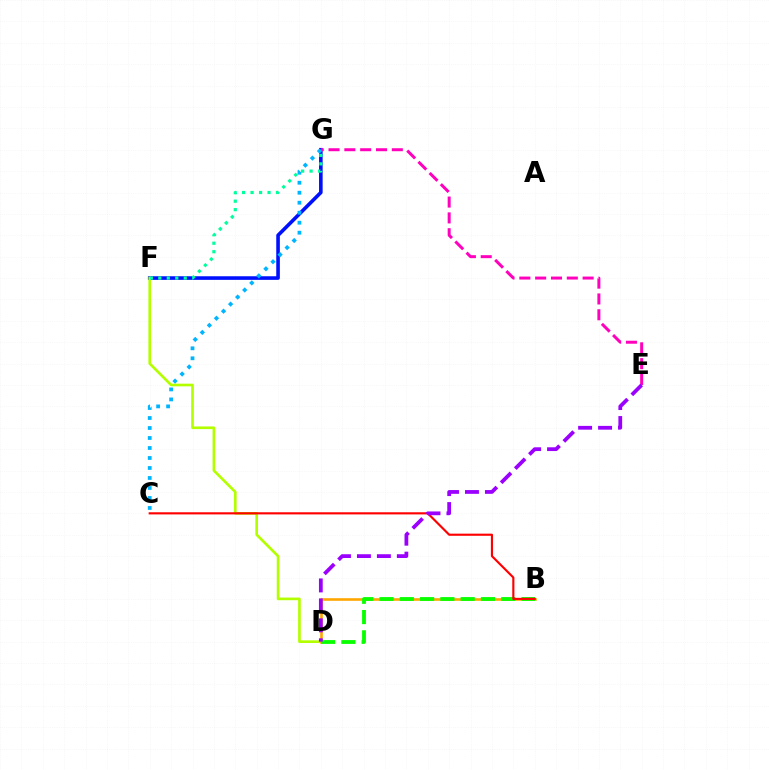{('F', 'G'): [{'color': '#0010ff', 'line_style': 'solid', 'thickness': 2.59}, {'color': '#00ff9d', 'line_style': 'dotted', 'thickness': 2.31}], ('D', 'F'): [{'color': '#b3ff00', 'line_style': 'solid', 'thickness': 1.92}], ('E', 'G'): [{'color': '#ff00bd', 'line_style': 'dashed', 'thickness': 2.15}], ('C', 'G'): [{'color': '#00b5ff', 'line_style': 'dotted', 'thickness': 2.72}], ('B', 'D'): [{'color': '#ffa500', 'line_style': 'solid', 'thickness': 1.88}, {'color': '#08ff00', 'line_style': 'dashed', 'thickness': 2.76}], ('B', 'C'): [{'color': '#ff0000', 'line_style': 'solid', 'thickness': 1.54}], ('D', 'E'): [{'color': '#9b00ff', 'line_style': 'dashed', 'thickness': 2.71}]}